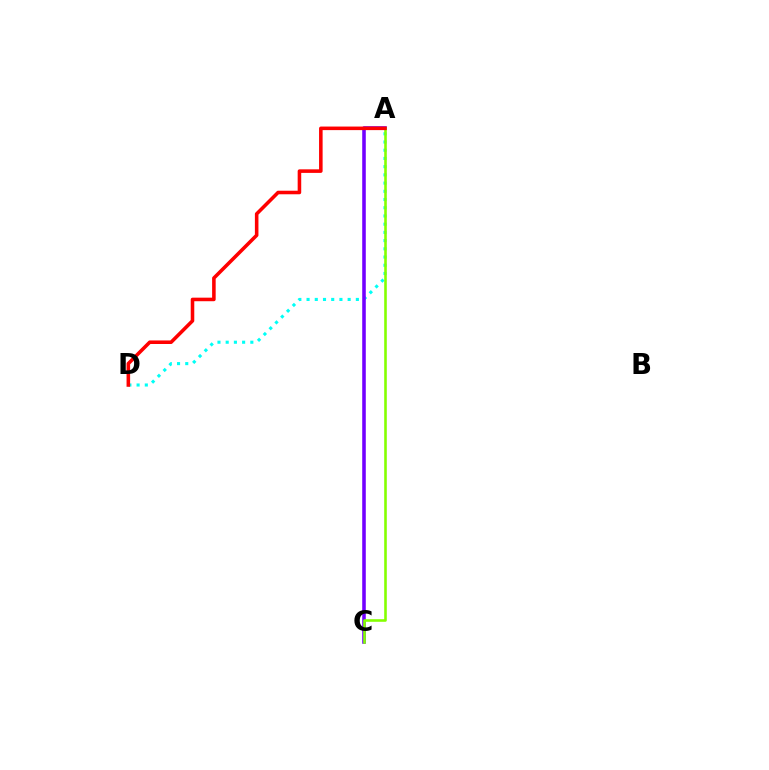{('A', 'D'): [{'color': '#00fff6', 'line_style': 'dotted', 'thickness': 2.23}, {'color': '#ff0000', 'line_style': 'solid', 'thickness': 2.56}], ('A', 'C'): [{'color': '#7200ff', 'line_style': 'solid', 'thickness': 2.57}, {'color': '#84ff00', 'line_style': 'solid', 'thickness': 1.87}]}